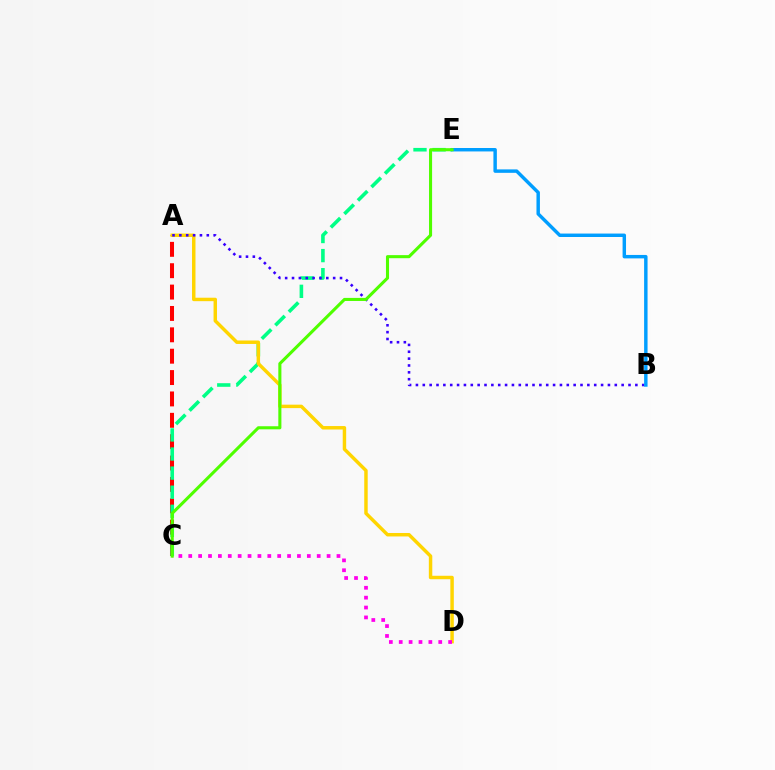{('A', 'C'): [{'color': '#ff0000', 'line_style': 'dashed', 'thickness': 2.9}], ('C', 'E'): [{'color': '#00ff86', 'line_style': 'dashed', 'thickness': 2.59}, {'color': '#4fff00', 'line_style': 'solid', 'thickness': 2.21}], ('A', 'D'): [{'color': '#ffd500', 'line_style': 'solid', 'thickness': 2.49}], ('C', 'D'): [{'color': '#ff00ed', 'line_style': 'dotted', 'thickness': 2.69}], ('A', 'B'): [{'color': '#3700ff', 'line_style': 'dotted', 'thickness': 1.86}], ('B', 'E'): [{'color': '#009eff', 'line_style': 'solid', 'thickness': 2.48}]}